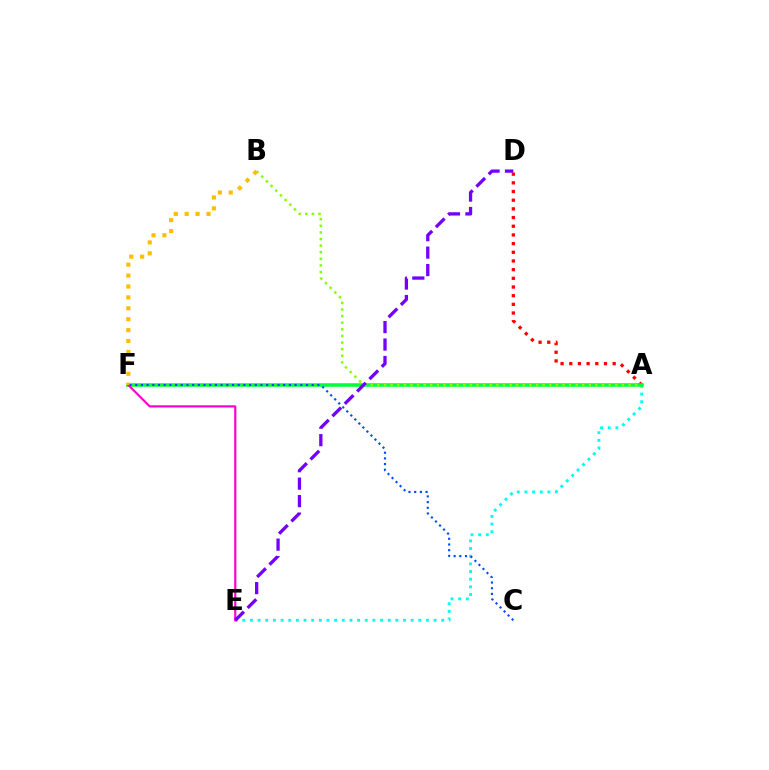{('A', 'D'): [{'color': '#ff0000', 'line_style': 'dotted', 'thickness': 2.36}], ('A', 'E'): [{'color': '#00fff6', 'line_style': 'dotted', 'thickness': 2.08}], ('A', 'F'): [{'color': '#00ff39', 'line_style': 'solid', 'thickness': 2.56}], ('A', 'B'): [{'color': '#84ff00', 'line_style': 'dotted', 'thickness': 1.8}], ('E', 'F'): [{'color': '#ff00cf', 'line_style': 'solid', 'thickness': 1.58}], ('B', 'F'): [{'color': '#ffbd00', 'line_style': 'dotted', 'thickness': 2.96}], ('C', 'F'): [{'color': '#004bff', 'line_style': 'dotted', 'thickness': 1.55}], ('D', 'E'): [{'color': '#7200ff', 'line_style': 'dashed', 'thickness': 2.37}]}